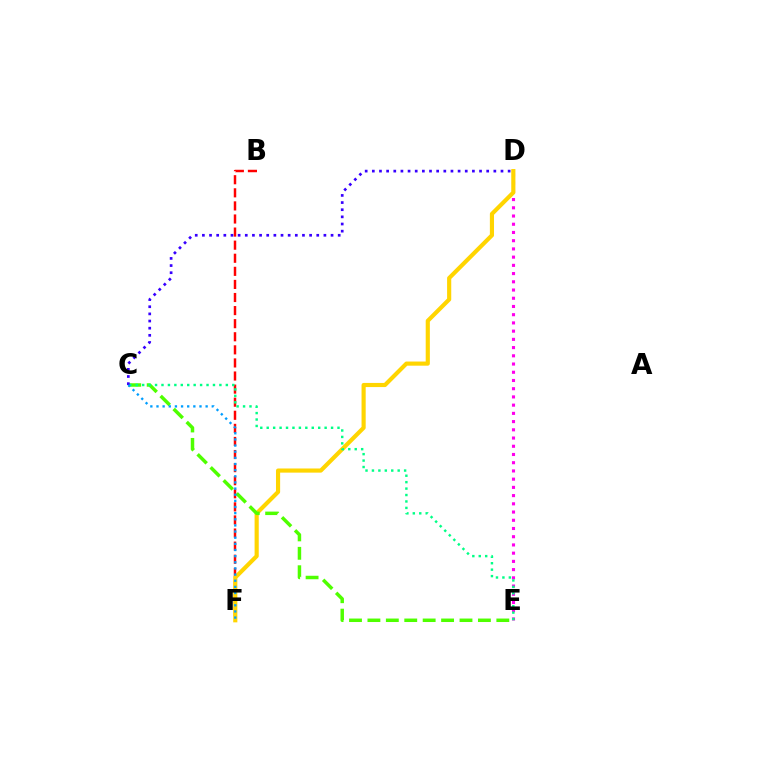{('B', 'F'): [{'color': '#ff0000', 'line_style': 'dashed', 'thickness': 1.78}], ('D', 'E'): [{'color': '#ff00ed', 'line_style': 'dotted', 'thickness': 2.23}], ('D', 'F'): [{'color': '#ffd500', 'line_style': 'solid', 'thickness': 2.98}], ('C', 'E'): [{'color': '#4fff00', 'line_style': 'dashed', 'thickness': 2.5}, {'color': '#00ff86', 'line_style': 'dotted', 'thickness': 1.75}], ('C', 'D'): [{'color': '#3700ff', 'line_style': 'dotted', 'thickness': 1.94}], ('C', 'F'): [{'color': '#009eff', 'line_style': 'dotted', 'thickness': 1.67}]}